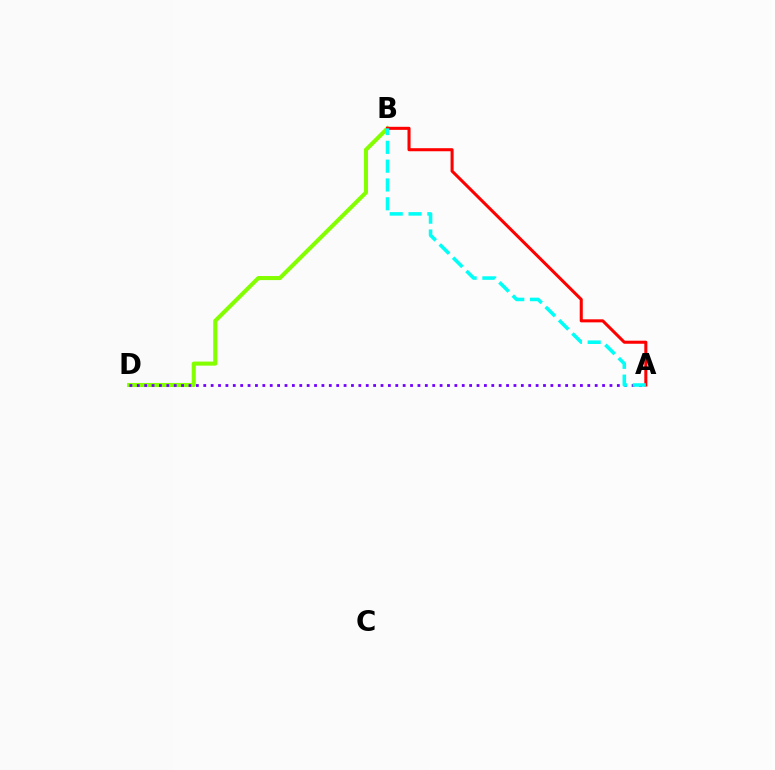{('B', 'D'): [{'color': '#84ff00', 'line_style': 'solid', 'thickness': 2.93}], ('A', 'D'): [{'color': '#7200ff', 'line_style': 'dotted', 'thickness': 2.01}], ('A', 'B'): [{'color': '#ff0000', 'line_style': 'solid', 'thickness': 2.2}, {'color': '#00fff6', 'line_style': 'dashed', 'thickness': 2.56}]}